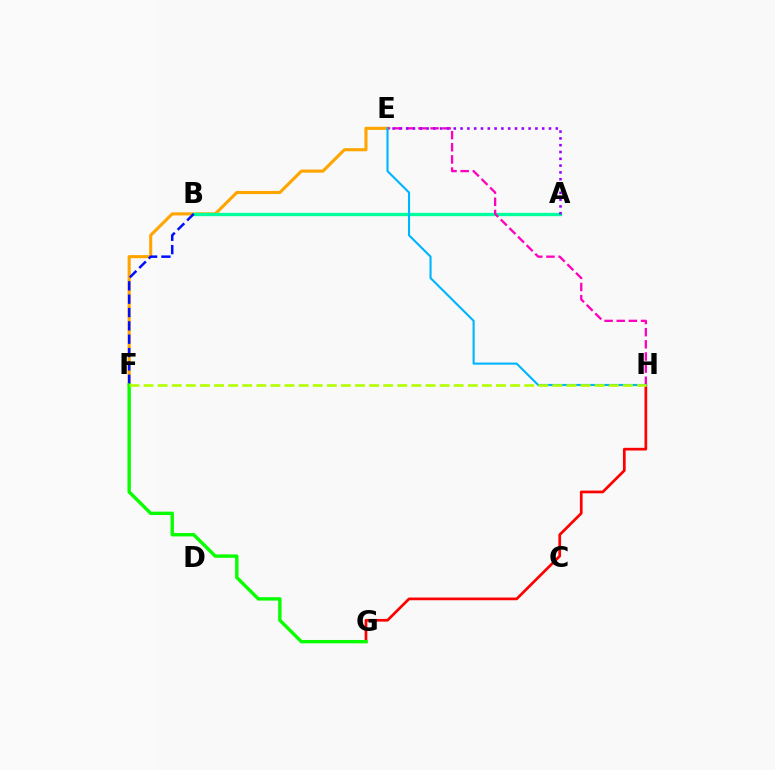{('E', 'F'): [{'color': '#ffa500', 'line_style': 'solid', 'thickness': 2.23}], ('A', 'B'): [{'color': '#00ff9d', 'line_style': 'solid', 'thickness': 2.4}], ('E', 'H'): [{'color': '#ff00bd', 'line_style': 'dashed', 'thickness': 1.65}, {'color': '#00b5ff', 'line_style': 'solid', 'thickness': 1.52}], ('A', 'E'): [{'color': '#9b00ff', 'line_style': 'dotted', 'thickness': 1.85}], ('G', 'H'): [{'color': '#ff0000', 'line_style': 'solid', 'thickness': 1.95}], ('B', 'F'): [{'color': '#0010ff', 'line_style': 'dashed', 'thickness': 1.81}], ('F', 'G'): [{'color': '#08ff00', 'line_style': 'solid', 'thickness': 2.44}], ('F', 'H'): [{'color': '#b3ff00', 'line_style': 'dashed', 'thickness': 1.92}]}